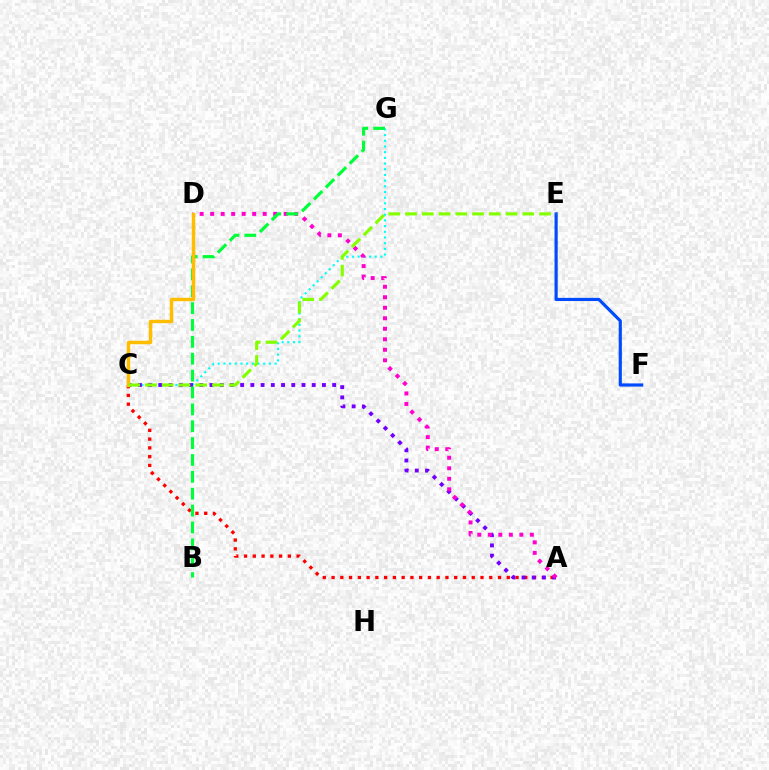{('A', 'C'): [{'color': '#ff0000', 'line_style': 'dotted', 'thickness': 2.38}, {'color': '#7200ff', 'line_style': 'dotted', 'thickness': 2.78}], ('C', 'G'): [{'color': '#00fff6', 'line_style': 'dotted', 'thickness': 1.55}], ('A', 'D'): [{'color': '#ff00cf', 'line_style': 'dotted', 'thickness': 2.85}], ('B', 'G'): [{'color': '#00ff39', 'line_style': 'dashed', 'thickness': 2.29}], ('C', 'D'): [{'color': '#ffbd00', 'line_style': 'solid', 'thickness': 2.48}], ('E', 'F'): [{'color': '#004bff', 'line_style': 'solid', 'thickness': 2.28}], ('C', 'E'): [{'color': '#84ff00', 'line_style': 'dashed', 'thickness': 2.28}]}